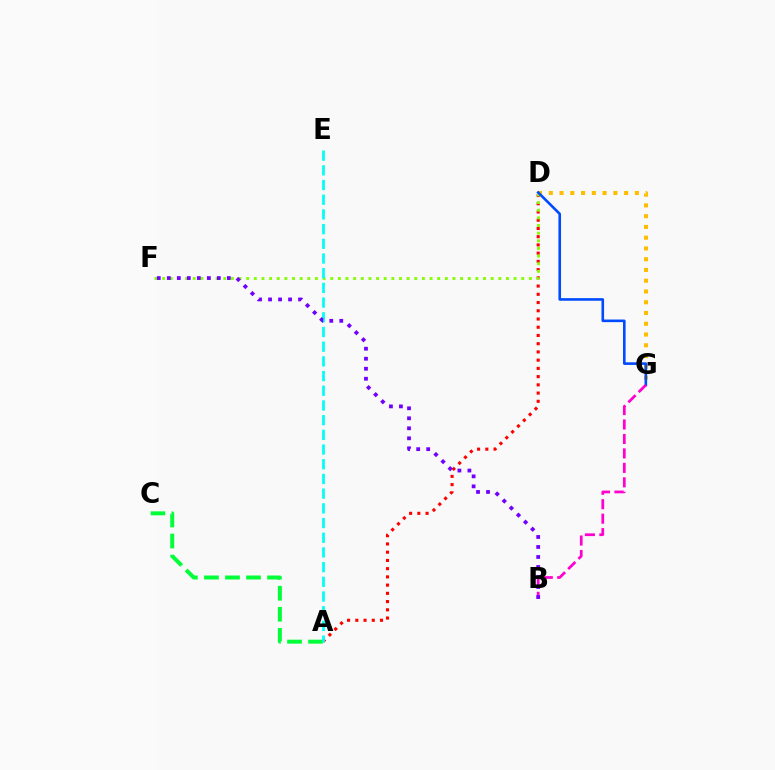{('A', 'C'): [{'color': '#00ff39', 'line_style': 'dashed', 'thickness': 2.86}], ('D', 'G'): [{'color': '#ffbd00', 'line_style': 'dotted', 'thickness': 2.92}, {'color': '#004bff', 'line_style': 'solid', 'thickness': 1.88}], ('A', 'D'): [{'color': '#ff0000', 'line_style': 'dotted', 'thickness': 2.24}], ('D', 'F'): [{'color': '#84ff00', 'line_style': 'dotted', 'thickness': 2.08}], ('A', 'E'): [{'color': '#00fff6', 'line_style': 'dashed', 'thickness': 2.0}], ('B', 'G'): [{'color': '#ff00cf', 'line_style': 'dashed', 'thickness': 1.96}], ('B', 'F'): [{'color': '#7200ff', 'line_style': 'dotted', 'thickness': 2.72}]}